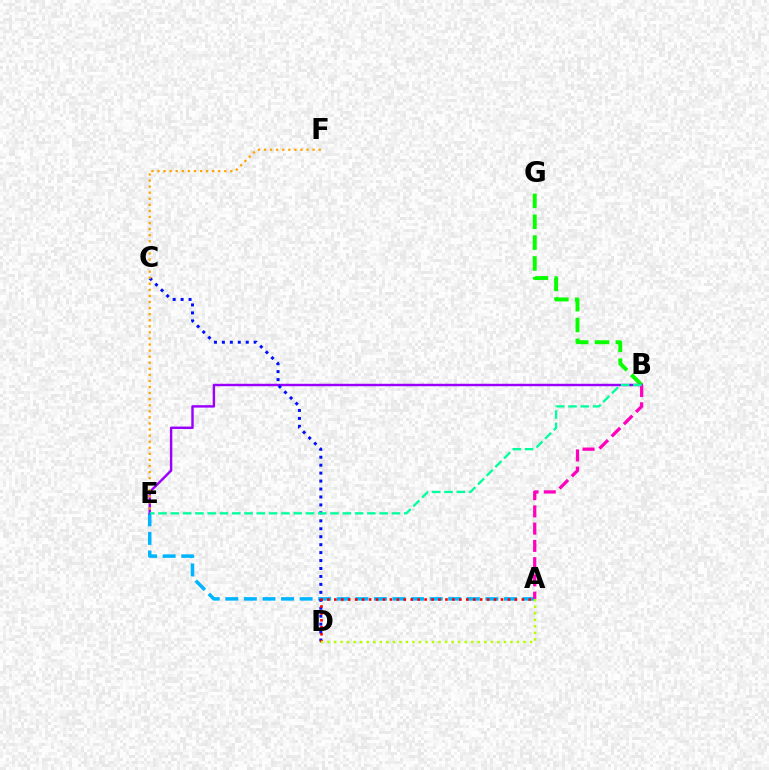{('B', 'G'): [{'color': '#08ff00', 'line_style': 'dashed', 'thickness': 2.83}], ('A', 'E'): [{'color': '#00b5ff', 'line_style': 'dashed', 'thickness': 2.52}], ('B', 'E'): [{'color': '#9b00ff', 'line_style': 'solid', 'thickness': 1.75}, {'color': '#00ff9d', 'line_style': 'dashed', 'thickness': 1.67}], ('C', 'D'): [{'color': '#0010ff', 'line_style': 'dotted', 'thickness': 2.16}], ('E', 'F'): [{'color': '#ffa500', 'line_style': 'dotted', 'thickness': 1.65}], ('A', 'D'): [{'color': '#ff0000', 'line_style': 'dotted', 'thickness': 1.89}, {'color': '#b3ff00', 'line_style': 'dotted', 'thickness': 1.77}], ('A', 'B'): [{'color': '#ff00bd', 'line_style': 'dashed', 'thickness': 2.34}]}